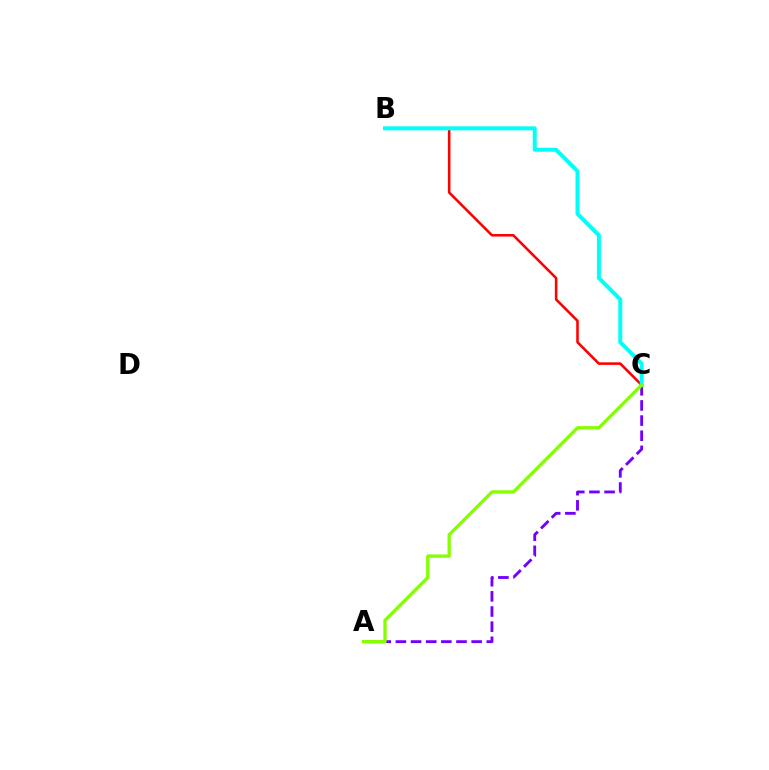{('B', 'C'): [{'color': '#ff0000', 'line_style': 'solid', 'thickness': 1.85}, {'color': '#00fff6', 'line_style': 'solid', 'thickness': 2.87}], ('A', 'C'): [{'color': '#7200ff', 'line_style': 'dashed', 'thickness': 2.06}, {'color': '#84ff00', 'line_style': 'solid', 'thickness': 2.38}]}